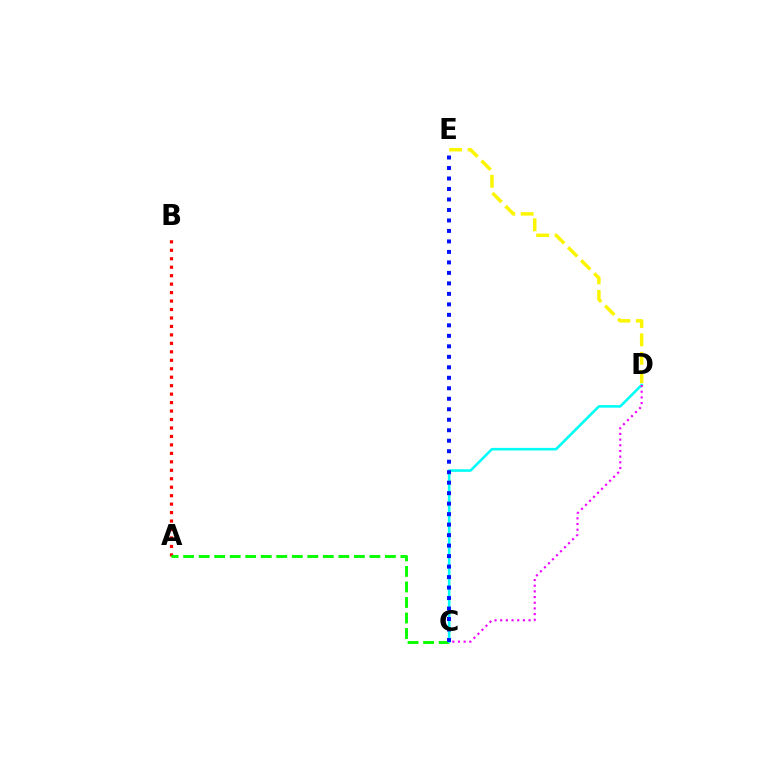{('A', 'B'): [{'color': '#ff0000', 'line_style': 'dotted', 'thickness': 2.3}], ('D', 'E'): [{'color': '#fcf500', 'line_style': 'dashed', 'thickness': 2.51}], ('A', 'C'): [{'color': '#08ff00', 'line_style': 'dashed', 'thickness': 2.11}], ('C', 'D'): [{'color': '#00fff6', 'line_style': 'solid', 'thickness': 1.87}, {'color': '#ee00ff', 'line_style': 'dotted', 'thickness': 1.54}], ('C', 'E'): [{'color': '#0010ff', 'line_style': 'dotted', 'thickness': 2.85}]}